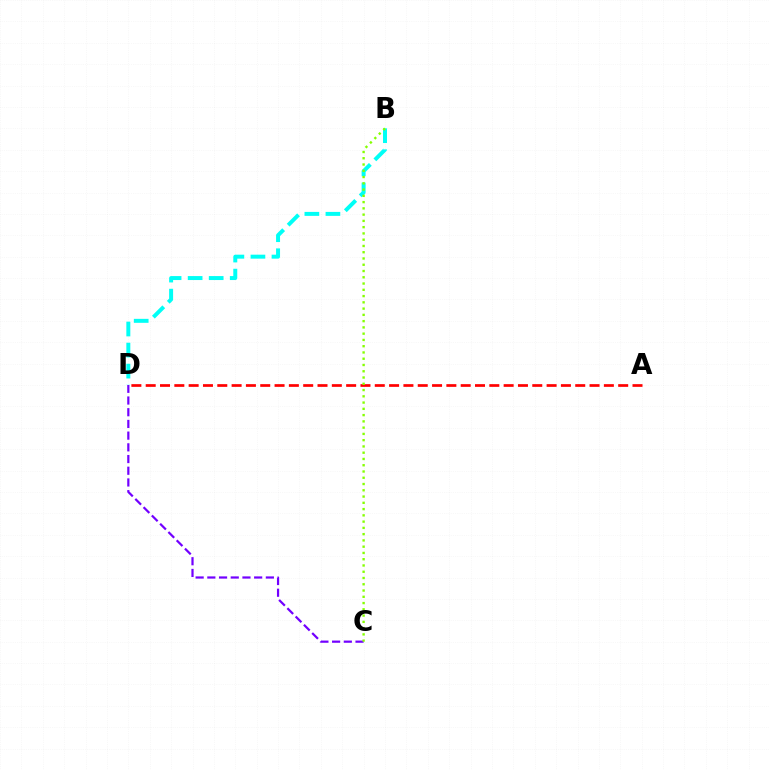{('A', 'D'): [{'color': '#ff0000', 'line_style': 'dashed', 'thickness': 1.95}], ('B', 'D'): [{'color': '#00fff6', 'line_style': 'dashed', 'thickness': 2.86}], ('C', 'D'): [{'color': '#7200ff', 'line_style': 'dashed', 'thickness': 1.59}], ('B', 'C'): [{'color': '#84ff00', 'line_style': 'dotted', 'thickness': 1.7}]}